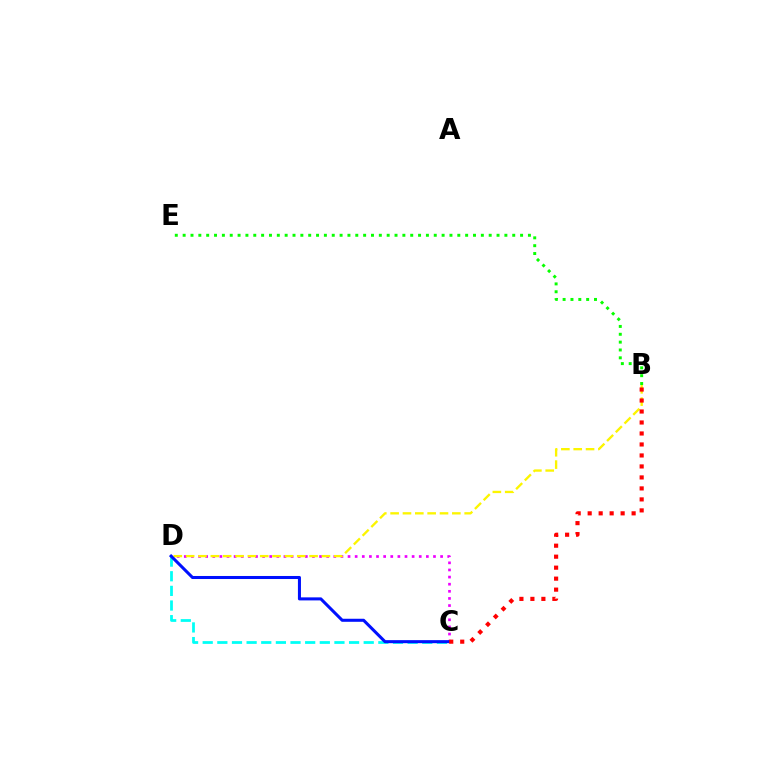{('C', 'D'): [{'color': '#ee00ff', 'line_style': 'dotted', 'thickness': 1.93}, {'color': '#00fff6', 'line_style': 'dashed', 'thickness': 1.99}, {'color': '#0010ff', 'line_style': 'solid', 'thickness': 2.19}], ('B', 'E'): [{'color': '#08ff00', 'line_style': 'dotted', 'thickness': 2.13}], ('B', 'D'): [{'color': '#fcf500', 'line_style': 'dashed', 'thickness': 1.68}], ('B', 'C'): [{'color': '#ff0000', 'line_style': 'dotted', 'thickness': 2.99}]}